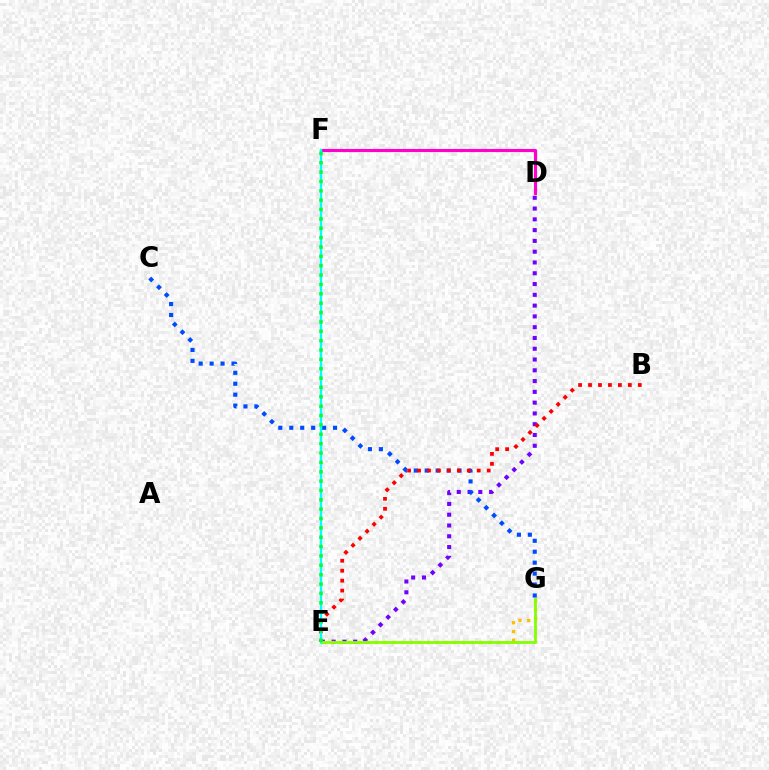{('D', 'E'): [{'color': '#7200ff', 'line_style': 'dotted', 'thickness': 2.93}], ('C', 'G'): [{'color': '#004bff', 'line_style': 'dotted', 'thickness': 2.97}], ('E', 'G'): [{'color': '#ffbd00', 'line_style': 'dotted', 'thickness': 2.37}, {'color': '#84ff00', 'line_style': 'solid', 'thickness': 2.02}], ('B', 'E'): [{'color': '#ff0000', 'line_style': 'dotted', 'thickness': 2.7}], ('D', 'F'): [{'color': '#ff00cf', 'line_style': 'solid', 'thickness': 2.24}], ('E', 'F'): [{'color': '#00fff6', 'line_style': 'solid', 'thickness': 1.67}, {'color': '#00ff39', 'line_style': 'dotted', 'thickness': 2.54}]}